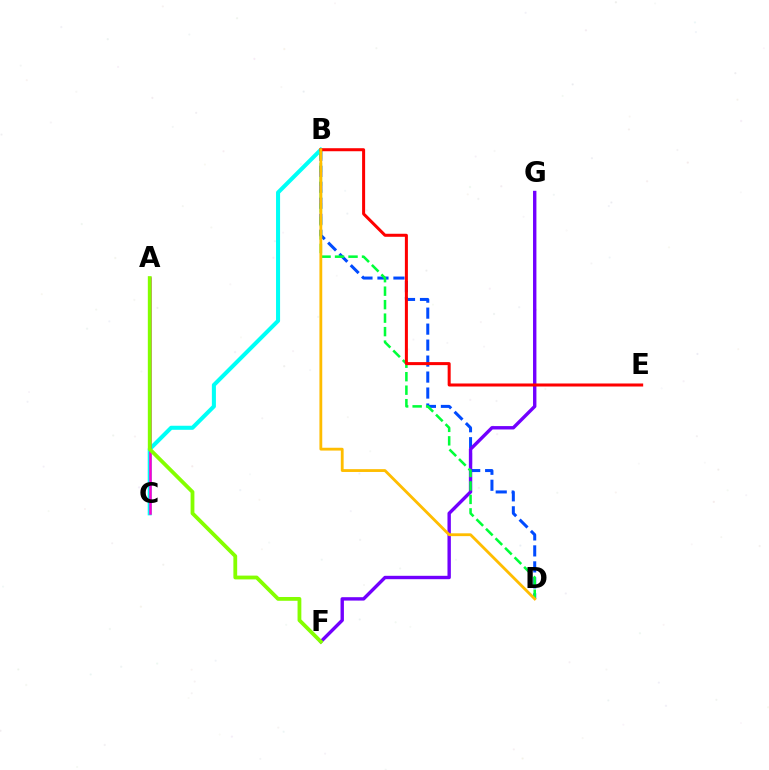{('B', 'D'): [{'color': '#004bff', 'line_style': 'dashed', 'thickness': 2.17}, {'color': '#00ff39', 'line_style': 'dashed', 'thickness': 1.83}, {'color': '#ffbd00', 'line_style': 'solid', 'thickness': 2.03}], ('B', 'C'): [{'color': '#00fff6', 'line_style': 'solid', 'thickness': 2.92}], ('F', 'G'): [{'color': '#7200ff', 'line_style': 'solid', 'thickness': 2.44}], ('B', 'E'): [{'color': '#ff0000', 'line_style': 'solid', 'thickness': 2.18}], ('A', 'C'): [{'color': '#ff00cf', 'line_style': 'solid', 'thickness': 1.82}], ('A', 'F'): [{'color': '#84ff00', 'line_style': 'solid', 'thickness': 2.73}]}